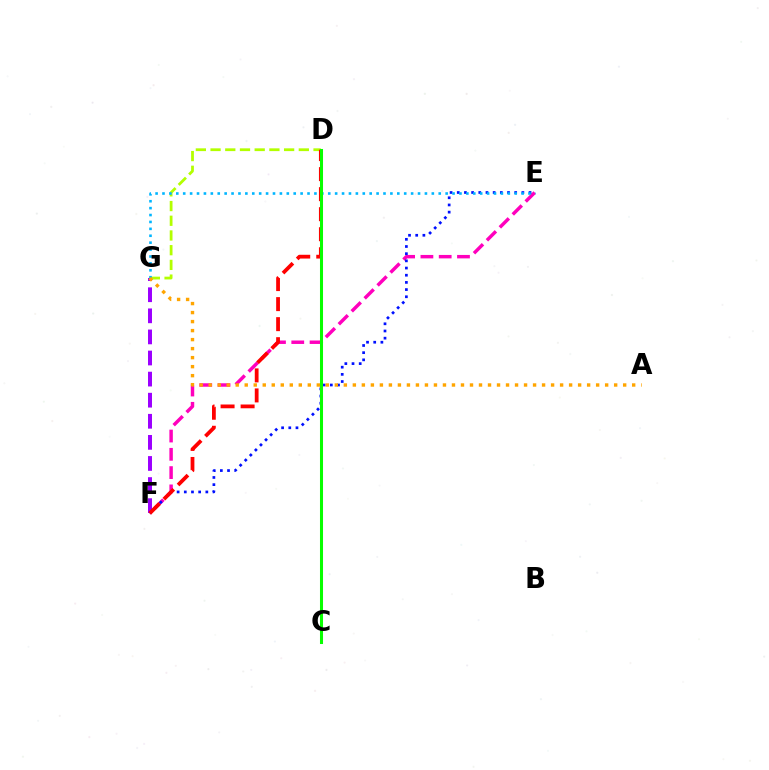{('E', 'F'): [{'color': '#ff00bd', 'line_style': 'dashed', 'thickness': 2.48}, {'color': '#0010ff', 'line_style': 'dotted', 'thickness': 1.95}], ('D', 'G'): [{'color': '#b3ff00', 'line_style': 'dashed', 'thickness': 2.0}], ('C', 'D'): [{'color': '#00ff9d', 'line_style': 'dashed', 'thickness': 2.06}, {'color': '#08ff00', 'line_style': 'solid', 'thickness': 2.2}], ('F', 'G'): [{'color': '#9b00ff', 'line_style': 'dashed', 'thickness': 2.87}], ('E', 'G'): [{'color': '#00b5ff', 'line_style': 'dotted', 'thickness': 1.88}], ('A', 'G'): [{'color': '#ffa500', 'line_style': 'dotted', 'thickness': 2.45}], ('D', 'F'): [{'color': '#ff0000', 'line_style': 'dashed', 'thickness': 2.72}]}